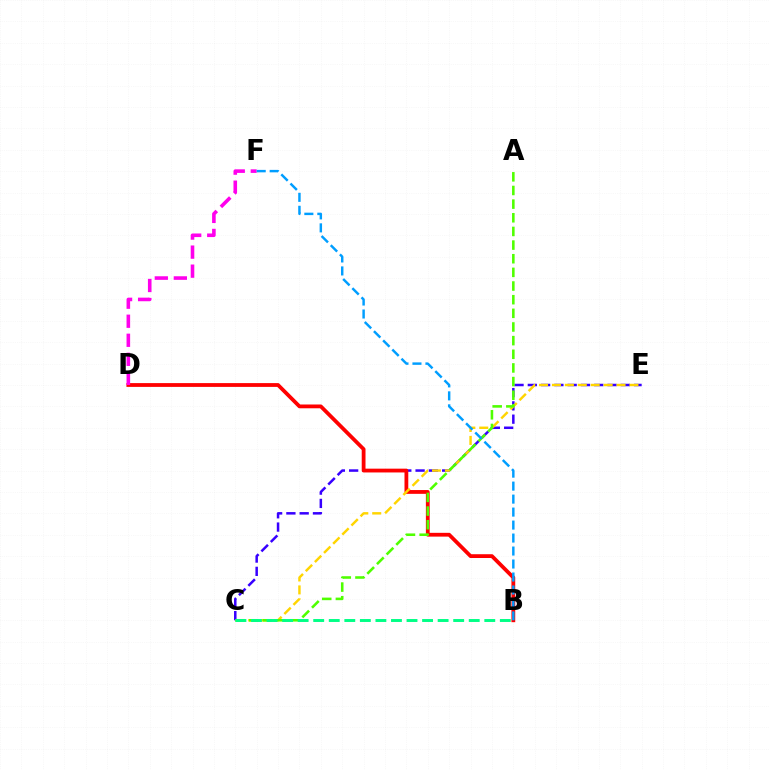{('C', 'E'): [{'color': '#3700ff', 'line_style': 'dashed', 'thickness': 1.8}, {'color': '#ffd500', 'line_style': 'dashed', 'thickness': 1.75}], ('B', 'D'): [{'color': '#ff0000', 'line_style': 'solid', 'thickness': 2.73}], ('A', 'C'): [{'color': '#4fff00', 'line_style': 'dashed', 'thickness': 1.85}], ('B', 'C'): [{'color': '#00ff86', 'line_style': 'dashed', 'thickness': 2.11}], ('D', 'F'): [{'color': '#ff00ed', 'line_style': 'dashed', 'thickness': 2.59}], ('B', 'F'): [{'color': '#009eff', 'line_style': 'dashed', 'thickness': 1.76}]}